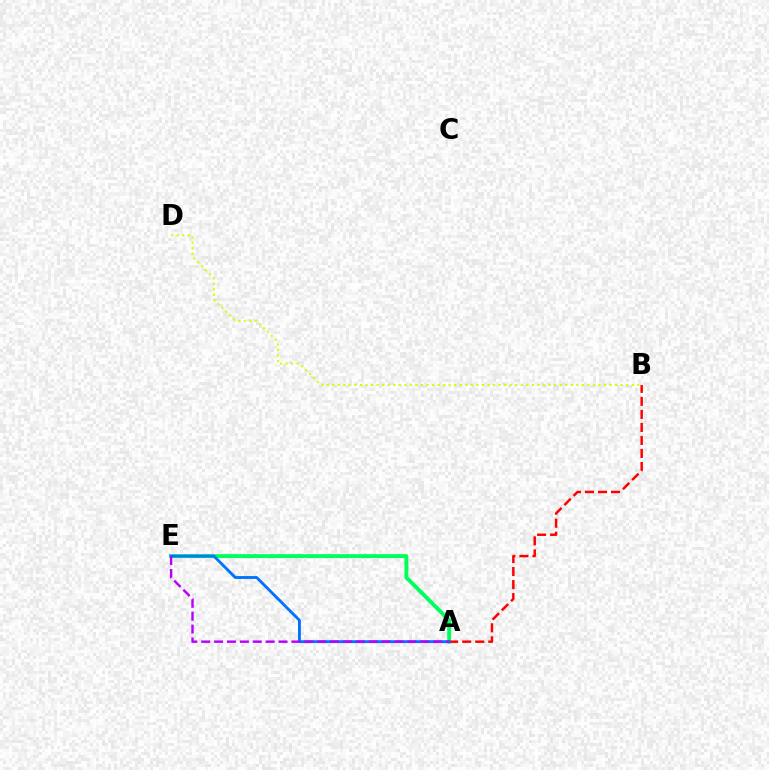{('A', 'E'): [{'color': '#00ff5c', 'line_style': 'solid', 'thickness': 2.82}, {'color': '#0074ff', 'line_style': 'solid', 'thickness': 2.06}, {'color': '#b900ff', 'line_style': 'dashed', 'thickness': 1.75}], ('A', 'B'): [{'color': '#ff0000', 'line_style': 'dashed', 'thickness': 1.77}], ('B', 'D'): [{'color': '#d1ff00', 'line_style': 'dotted', 'thickness': 1.51}]}